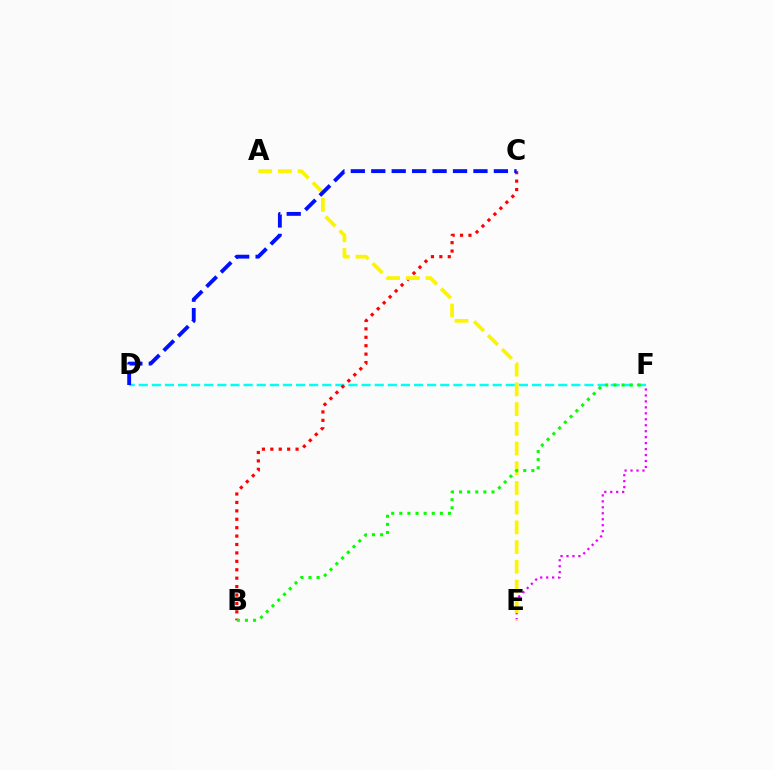{('D', 'F'): [{'color': '#00fff6', 'line_style': 'dashed', 'thickness': 1.78}], ('B', 'C'): [{'color': '#ff0000', 'line_style': 'dotted', 'thickness': 2.29}], ('E', 'F'): [{'color': '#ee00ff', 'line_style': 'dotted', 'thickness': 1.62}], ('A', 'E'): [{'color': '#fcf500', 'line_style': 'dashed', 'thickness': 2.68}], ('B', 'F'): [{'color': '#08ff00', 'line_style': 'dotted', 'thickness': 2.2}], ('C', 'D'): [{'color': '#0010ff', 'line_style': 'dashed', 'thickness': 2.78}]}